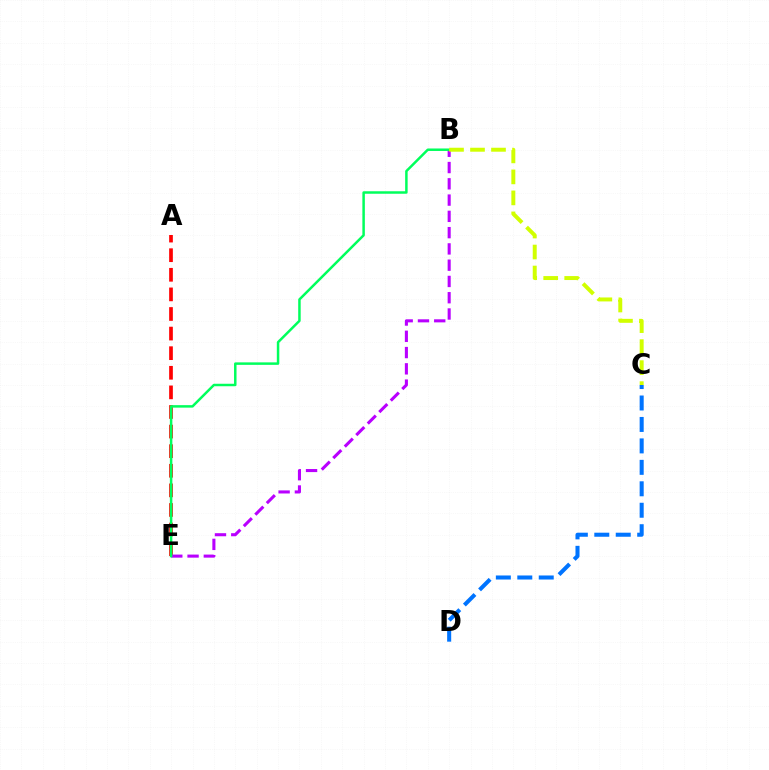{('A', 'E'): [{'color': '#ff0000', 'line_style': 'dashed', 'thickness': 2.66}], ('B', 'E'): [{'color': '#b900ff', 'line_style': 'dashed', 'thickness': 2.21}, {'color': '#00ff5c', 'line_style': 'solid', 'thickness': 1.79}], ('C', 'D'): [{'color': '#0074ff', 'line_style': 'dashed', 'thickness': 2.91}], ('B', 'C'): [{'color': '#d1ff00', 'line_style': 'dashed', 'thickness': 2.85}]}